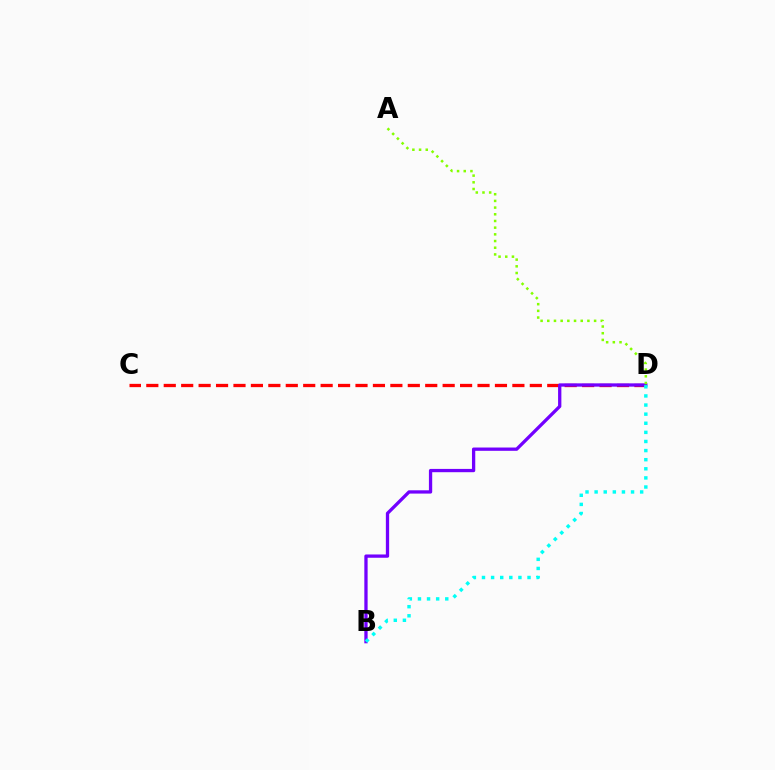{('C', 'D'): [{'color': '#ff0000', 'line_style': 'dashed', 'thickness': 2.37}], ('B', 'D'): [{'color': '#7200ff', 'line_style': 'solid', 'thickness': 2.37}, {'color': '#00fff6', 'line_style': 'dotted', 'thickness': 2.47}], ('A', 'D'): [{'color': '#84ff00', 'line_style': 'dotted', 'thickness': 1.82}]}